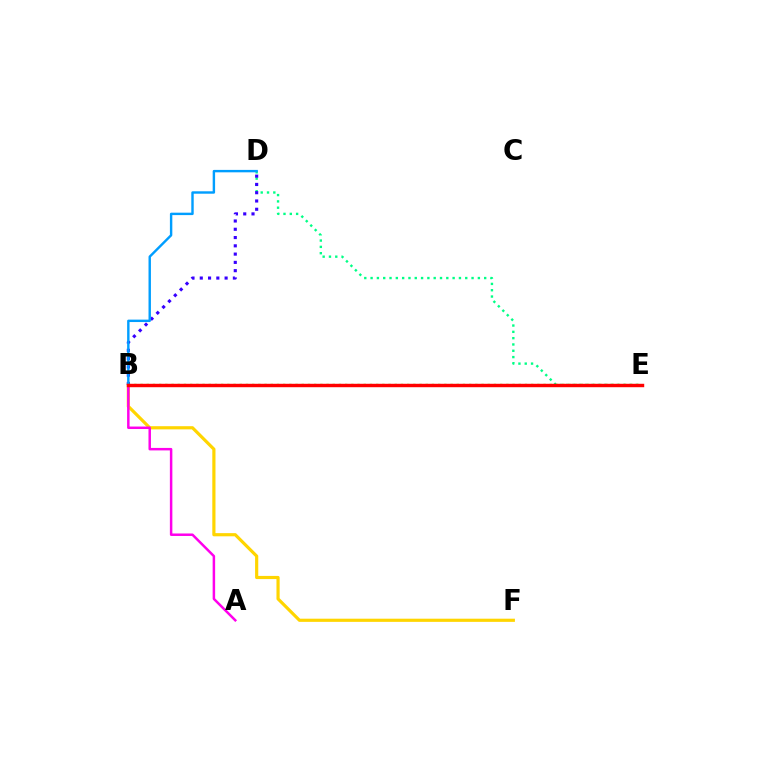{('B', 'F'): [{'color': '#ffd500', 'line_style': 'solid', 'thickness': 2.28}], ('A', 'B'): [{'color': '#ff00ed', 'line_style': 'solid', 'thickness': 1.79}], ('D', 'E'): [{'color': '#00ff86', 'line_style': 'dotted', 'thickness': 1.71}], ('B', 'D'): [{'color': '#3700ff', 'line_style': 'dotted', 'thickness': 2.25}, {'color': '#009eff', 'line_style': 'solid', 'thickness': 1.74}], ('B', 'E'): [{'color': '#4fff00', 'line_style': 'dotted', 'thickness': 1.68}, {'color': '#ff0000', 'line_style': 'solid', 'thickness': 2.47}]}